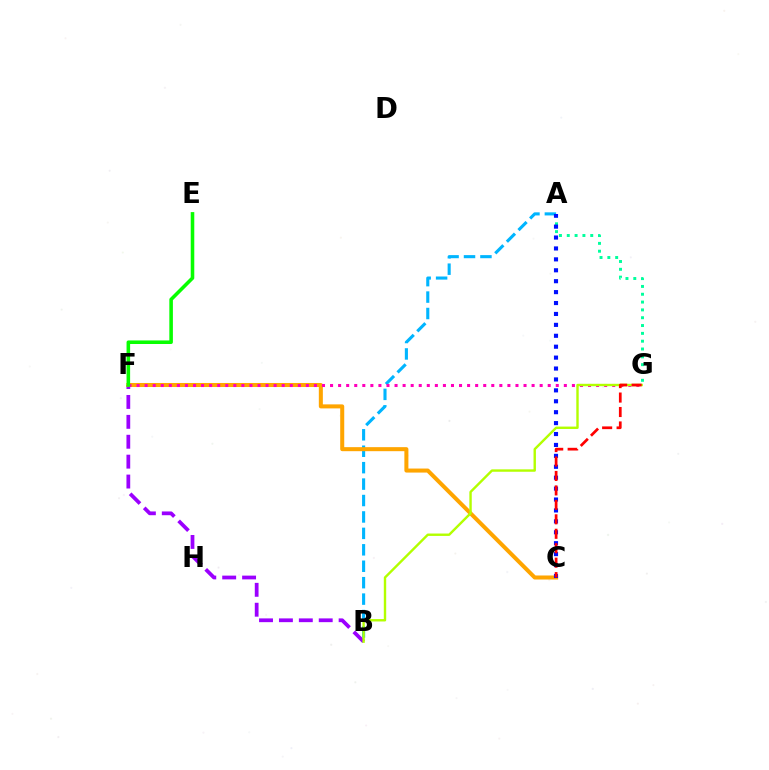{('A', 'B'): [{'color': '#00b5ff', 'line_style': 'dashed', 'thickness': 2.23}], ('B', 'F'): [{'color': '#9b00ff', 'line_style': 'dashed', 'thickness': 2.7}], ('C', 'F'): [{'color': '#ffa500', 'line_style': 'solid', 'thickness': 2.9}], ('F', 'G'): [{'color': '#ff00bd', 'line_style': 'dotted', 'thickness': 2.19}], ('E', 'F'): [{'color': '#08ff00', 'line_style': 'solid', 'thickness': 2.57}], ('B', 'G'): [{'color': '#b3ff00', 'line_style': 'solid', 'thickness': 1.73}], ('A', 'G'): [{'color': '#00ff9d', 'line_style': 'dotted', 'thickness': 2.13}], ('A', 'C'): [{'color': '#0010ff', 'line_style': 'dotted', 'thickness': 2.97}], ('C', 'G'): [{'color': '#ff0000', 'line_style': 'dashed', 'thickness': 1.96}]}